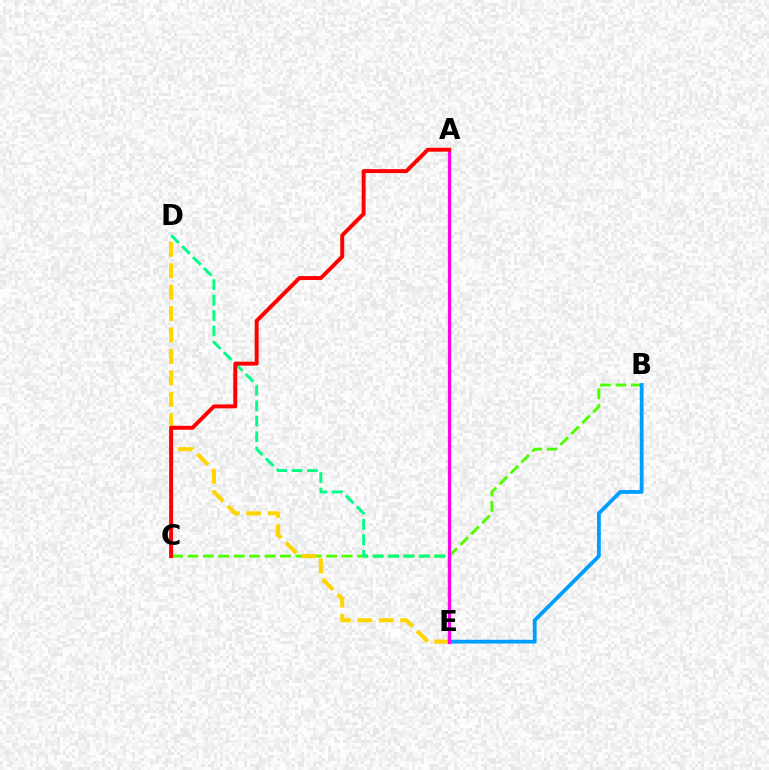{('A', 'E'): [{'color': '#3700ff', 'line_style': 'solid', 'thickness': 1.88}, {'color': '#ff00ed', 'line_style': 'solid', 'thickness': 2.33}], ('B', 'C'): [{'color': '#4fff00', 'line_style': 'dashed', 'thickness': 2.09}], ('B', 'E'): [{'color': '#009eff', 'line_style': 'solid', 'thickness': 2.73}], ('D', 'E'): [{'color': '#ffd500', 'line_style': 'dashed', 'thickness': 2.91}, {'color': '#00ff86', 'line_style': 'dashed', 'thickness': 2.1}], ('A', 'C'): [{'color': '#ff0000', 'line_style': 'solid', 'thickness': 2.83}]}